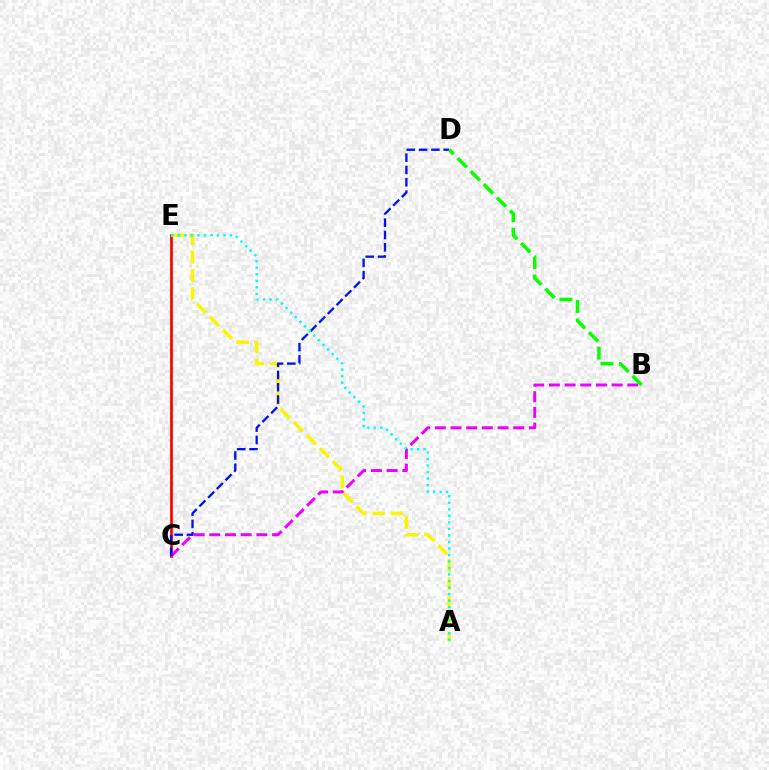{('C', 'E'): [{'color': '#ff0000', 'line_style': 'solid', 'thickness': 1.94}], ('B', 'C'): [{'color': '#ee00ff', 'line_style': 'dashed', 'thickness': 2.13}], ('A', 'E'): [{'color': '#fcf500', 'line_style': 'dashed', 'thickness': 2.49}, {'color': '#00fff6', 'line_style': 'dotted', 'thickness': 1.77}], ('C', 'D'): [{'color': '#0010ff', 'line_style': 'dashed', 'thickness': 1.67}], ('B', 'D'): [{'color': '#08ff00', 'line_style': 'dashed', 'thickness': 2.52}]}